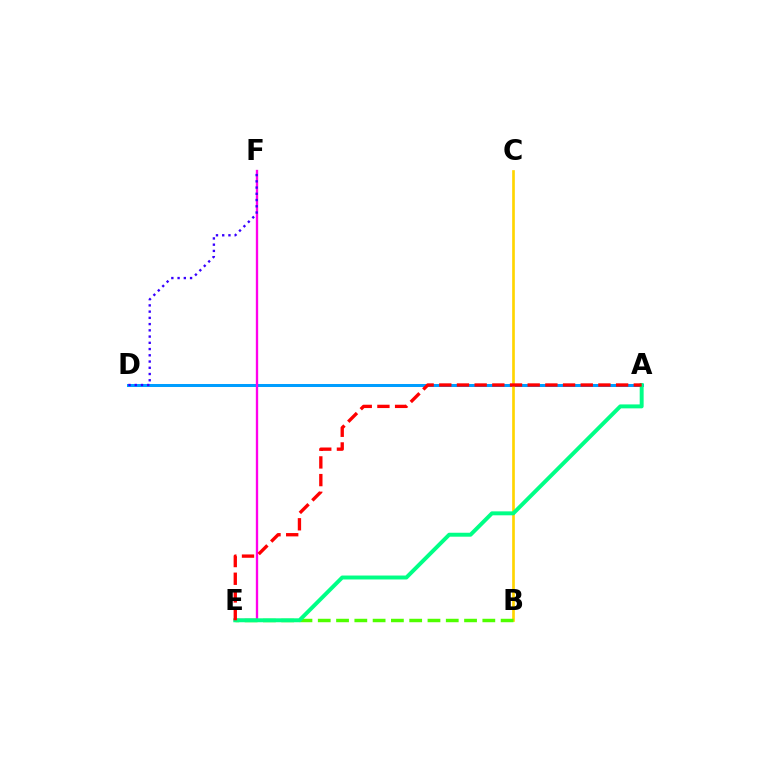{('A', 'D'): [{'color': '#009eff', 'line_style': 'solid', 'thickness': 2.16}], ('E', 'F'): [{'color': '#ff00ed', 'line_style': 'solid', 'thickness': 1.68}], ('B', 'C'): [{'color': '#ffd500', 'line_style': 'solid', 'thickness': 1.92}], ('D', 'F'): [{'color': '#3700ff', 'line_style': 'dotted', 'thickness': 1.7}], ('B', 'E'): [{'color': '#4fff00', 'line_style': 'dashed', 'thickness': 2.48}], ('A', 'E'): [{'color': '#00ff86', 'line_style': 'solid', 'thickness': 2.84}, {'color': '#ff0000', 'line_style': 'dashed', 'thickness': 2.4}]}